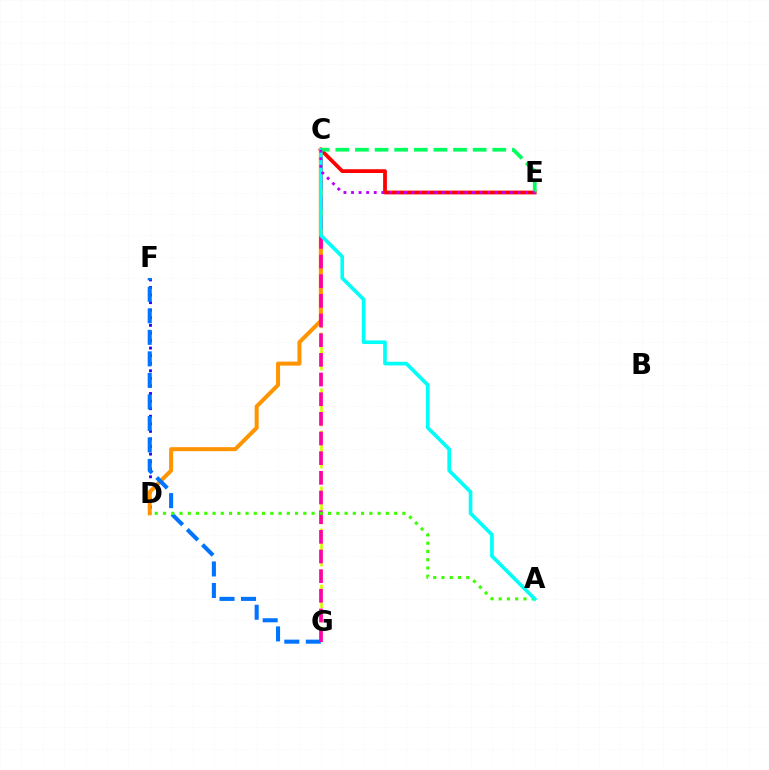{('D', 'F'): [{'color': '#2500ff', 'line_style': 'dotted', 'thickness': 2.06}], ('C', 'G'): [{'color': '#d1ff00', 'line_style': 'dashed', 'thickness': 1.9}, {'color': '#ff00ac', 'line_style': 'dashed', 'thickness': 2.67}], ('C', 'D'): [{'color': '#ff9400', 'line_style': 'solid', 'thickness': 2.88}], ('F', 'G'): [{'color': '#0074ff', 'line_style': 'dashed', 'thickness': 2.92}], ('C', 'E'): [{'color': '#ff0000', 'line_style': 'solid', 'thickness': 2.71}, {'color': '#00ff5c', 'line_style': 'dashed', 'thickness': 2.67}, {'color': '#b900ff', 'line_style': 'dotted', 'thickness': 2.05}], ('A', 'D'): [{'color': '#3dff00', 'line_style': 'dotted', 'thickness': 2.24}], ('A', 'C'): [{'color': '#00fff6', 'line_style': 'solid', 'thickness': 2.62}]}